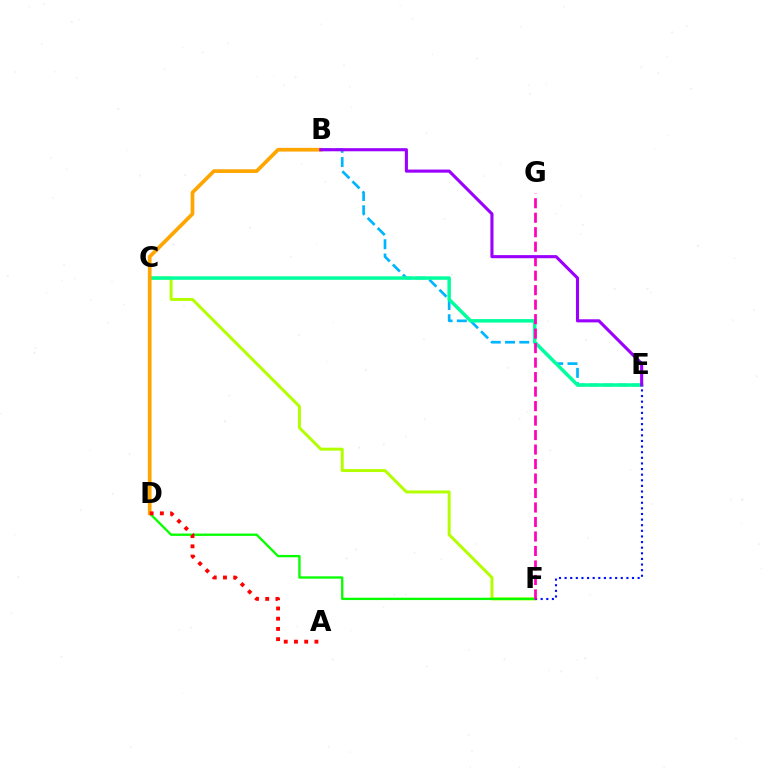{('C', 'F'): [{'color': '#b3ff00', 'line_style': 'solid', 'thickness': 2.14}], ('D', 'F'): [{'color': '#08ff00', 'line_style': 'solid', 'thickness': 1.68}], ('B', 'E'): [{'color': '#00b5ff', 'line_style': 'dashed', 'thickness': 1.94}, {'color': '#9b00ff', 'line_style': 'solid', 'thickness': 2.23}], ('E', 'F'): [{'color': '#0010ff', 'line_style': 'dotted', 'thickness': 1.53}], ('C', 'E'): [{'color': '#00ff9d', 'line_style': 'solid', 'thickness': 2.5}], ('B', 'D'): [{'color': '#ffa500', 'line_style': 'solid', 'thickness': 2.66}], ('F', 'G'): [{'color': '#ff00bd', 'line_style': 'dashed', 'thickness': 1.97}], ('A', 'D'): [{'color': '#ff0000', 'line_style': 'dotted', 'thickness': 2.78}]}